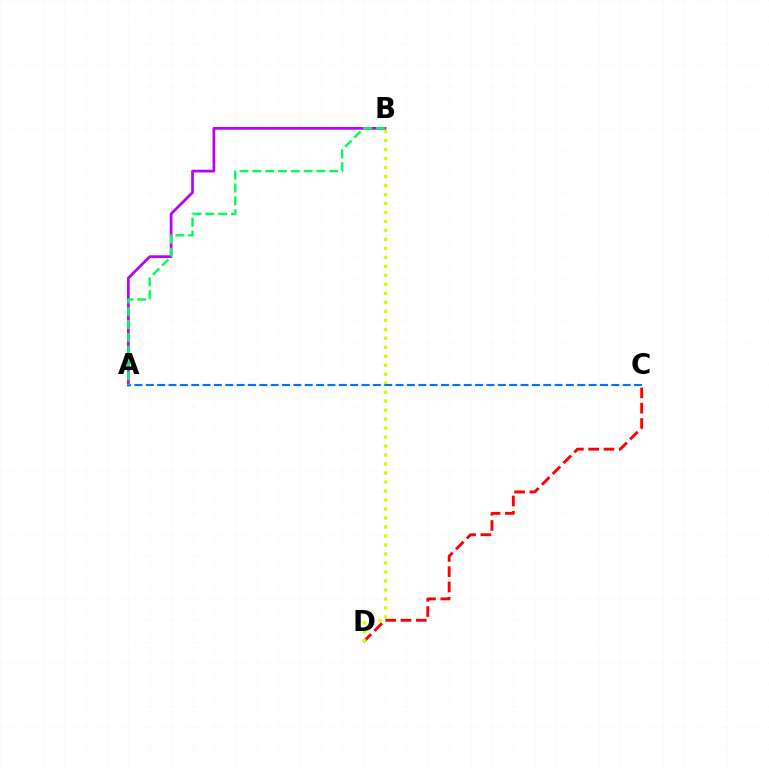{('C', 'D'): [{'color': '#ff0000', 'line_style': 'dashed', 'thickness': 2.08}], ('A', 'B'): [{'color': '#b900ff', 'line_style': 'solid', 'thickness': 1.96}, {'color': '#00ff5c', 'line_style': 'dashed', 'thickness': 1.74}], ('B', 'D'): [{'color': '#d1ff00', 'line_style': 'dotted', 'thickness': 2.44}], ('A', 'C'): [{'color': '#0074ff', 'line_style': 'dashed', 'thickness': 1.54}]}